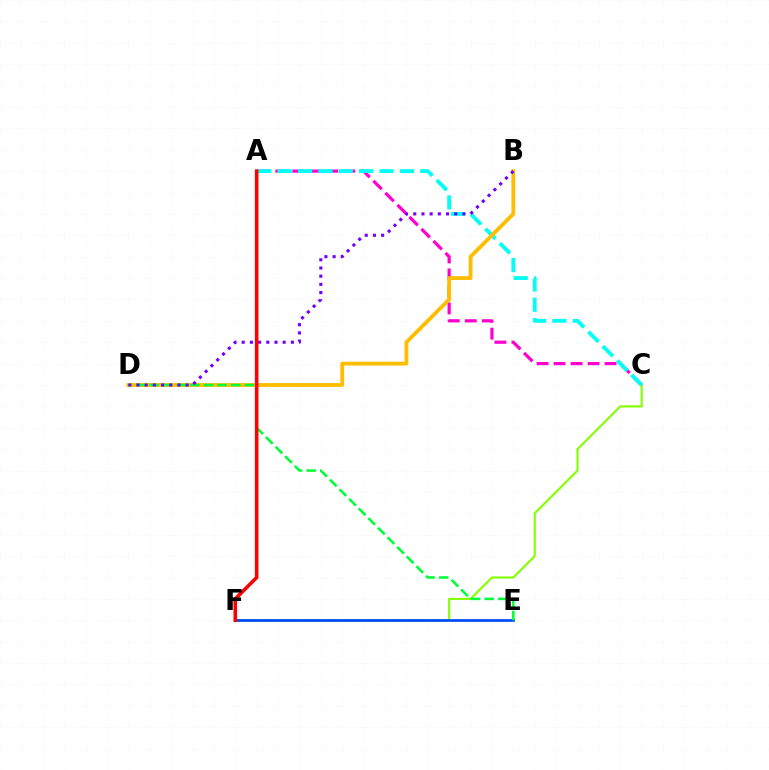{('C', 'F'): [{'color': '#84ff00', 'line_style': 'solid', 'thickness': 1.54}], ('A', 'C'): [{'color': '#ff00cf', 'line_style': 'dashed', 'thickness': 2.31}, {'color': '#00fff6', 'line_style': 'dashed', 'thickness': 2.77}], ('B', 'D'): [{'color': '#ffbd00', 'line_style': 'solid', 'thickness': 2.75}, {'color': '#7200ff', 'line_style': 'dotted', 'thickness': 2.23}], ('E', 'F'): [{'color': '#004bff', 'line_style': 'solid', 'thickness': 1.96}], ('D', 'E'): [{'color': '#00ff39', 'line_style': 'dashed', 'thickness': 1.85}], ('A', 'F'): [{'color': '#ff0000', 'line_style': 'solid', 'thickness': 2.58}]}